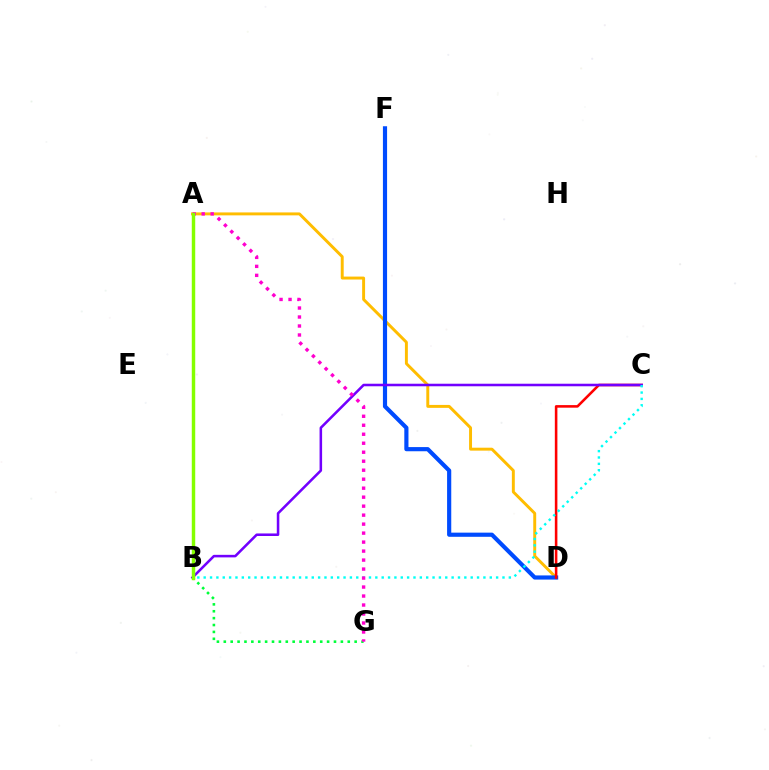{('A', 'D'): [{'color': '#ffbd00', 'line_style': 'solid', 'thickness': 2.11}], ('D', 'F'): [{'color': '#004bff', 'line_style': 'solid', 'thickness': 3.0}], ('C', 'D'): [{'color': '#ff0000', 'line_style': 'solid', 'thickness': 1.85}], ('B', 'C'): [{'color': '#7200ff', 'line_style': 'solid', 'thickness': 1.83}, {'color': '#00fff6', 'line_style': 'dotted', 'thickness': 1.73}], ('B', 'G'): [{'color': '#00ff39', 'line_style': 'dotted', 'thickness': 1.87}], ('A', 'G'): [{'color': '#ff00cf', 'line_style': 'dotted', 'thickness': 2.44}], ('A', 'B'): [{'color': '#84ff00', 'line_style': 'solid', 'thickness': 2.48}]}